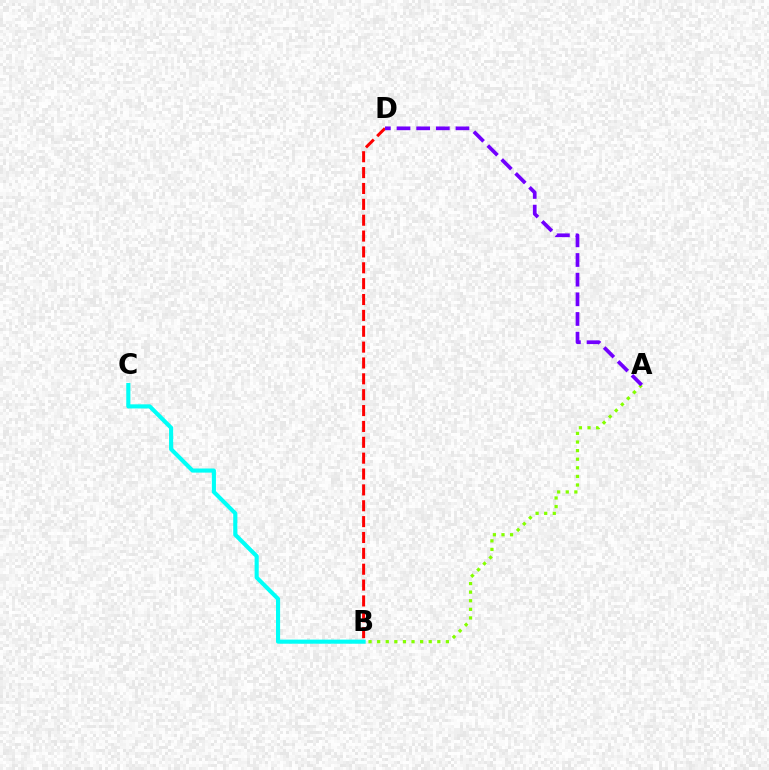{('A', 'B'): [{'color': '#84ff00', 'line_style': 'dotted', 'thickness': 2.33}], ('B', 'D'): [{'color': '#ff0000', 'line_style': 'dashed', 'thickness': 2.16}], ('B', 'C'): [{'color': '#00fff6', 'line_style': 'solid', 'thickness': 2.96}], ('A', 'D'): [{'color': '#7200ff', 'line_style': 'dashed', 'thickness': 2.67}]}